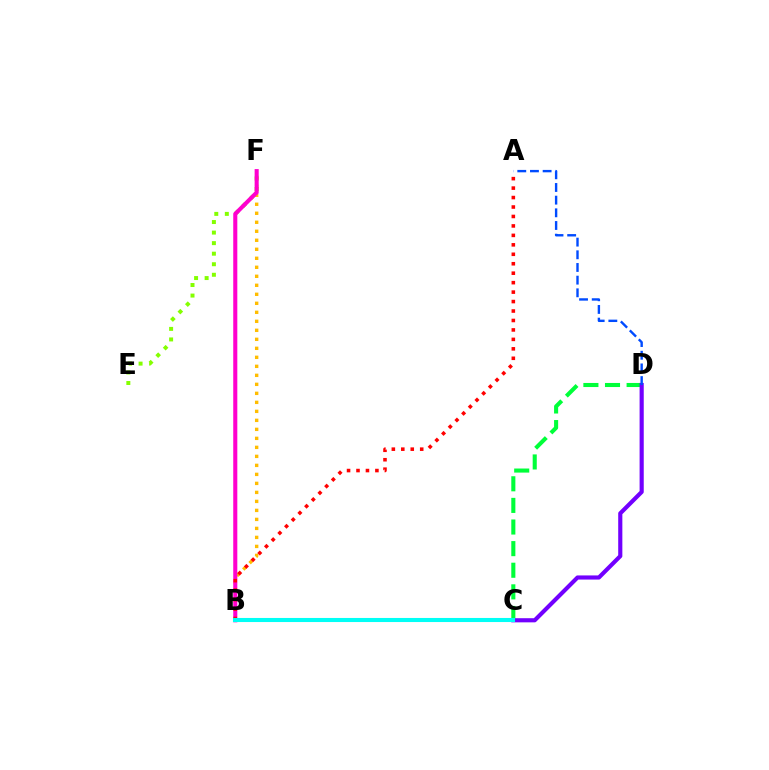{('E', 'F'): [{'color': '#84ff00', 'line_style': 'dotted', 'thickness': 2.87}], ('C', 'D'): [{'color': '#00ff39', 'line_style': 'dashed', 'thickness': 2.94}, {'color': '#7200ff', 'line_style': 'solid', 'thickness': 2.98}], ('A', 'D'): [{'color': '#004bff', 'line_style': 'dashed', 'thickness': 1.72}], ('B', 'F'): [{'color': '#ffbd00', 'line_style': 'dotted', 'thickness': 2.45}, {'color': '#ff00cf', 'line_style': 'solid', 'thickness': 2.93}], ('A', 'B'): [{'color': '#ff0000', 'line_style': 'dotted', 'thickness': 2.57}], ('B', 'C'): [{'color': '#00fff6', 'line_style': 'solid', 'thickness': 2.94}]}